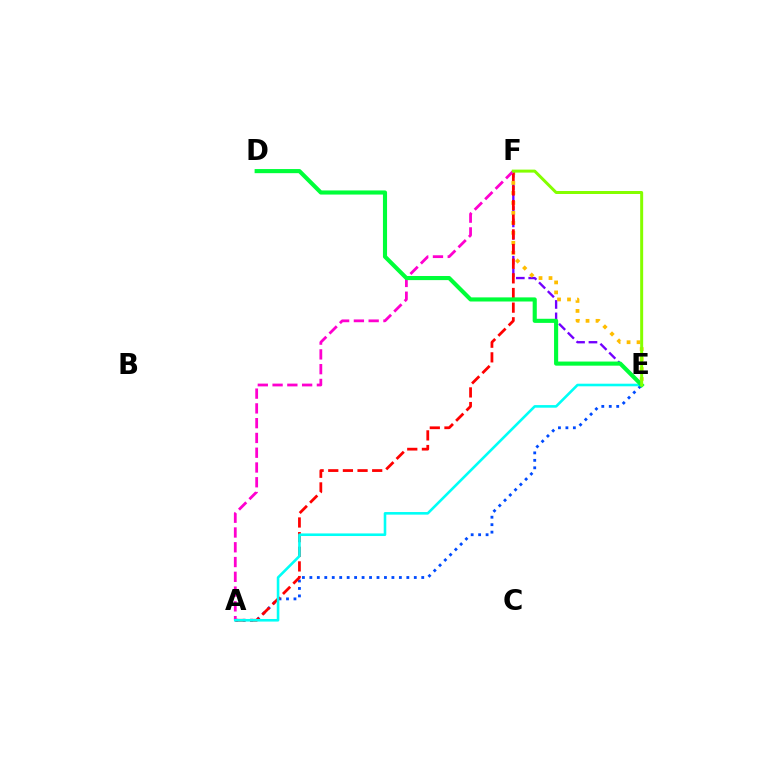{('A', 'E'): [{'color': '#004bff', 'line_style': 'dotted', 'thickness': 2.03}, {'color': '#00fff6', 'line_style': 'solid', 'thickness': 1.87}], ('E', 'F'): [{'color': '#7200ff', 'line_style': 'dashed', 'thickness': 1.69}, {'color': '#ffbd00', 'line_style': 'dotted', 'thickness': 2.71}, {'color': '#84ff00', 'line_style': 'solid', 'thickness': 2.15}], ('A', 'F'): [{'color': '#ff0000', 'line_style': 'dashed', 'thickness': 1.99}, {'color': '#ff00cf', 'line_style': 'dashed', 'thickness': 2.01}], ('D', 'E'): [{'color': '#00ff39', 'line_style': 'solid', 'thickness': 2.96}]}